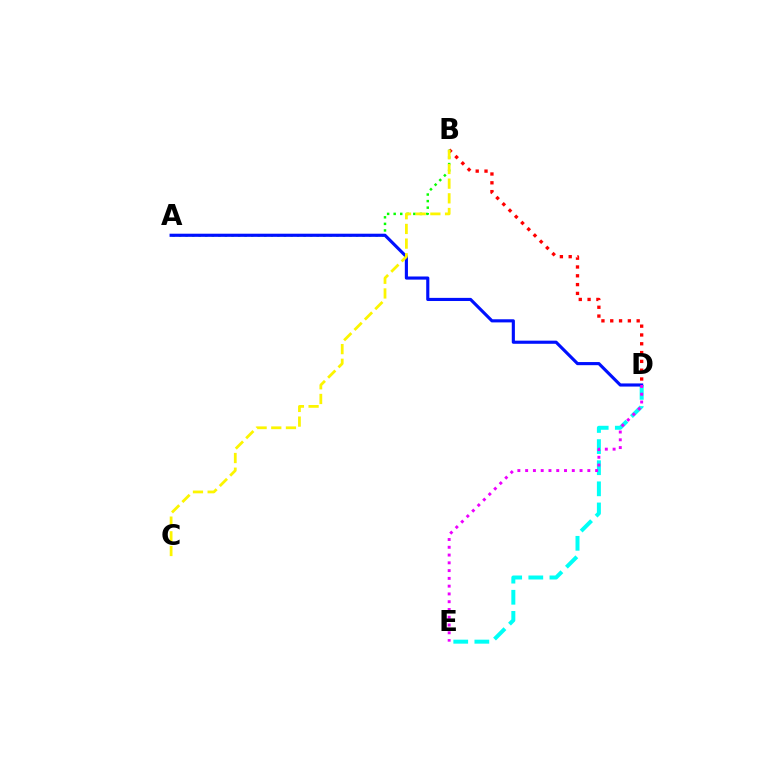{('B', 'D'): [{'color': '#ff0000', 'line_style': 'dotted', 'thickness': 2.39}], ('D', 'E'): [{'color': '#00fff6', 'line_style': 'dashed', 'thickness': 2.87}, {'color': '#ee00ff', 'line_style': 'dotted', 'thickness': 2.11}], ('A', 'B'): [{'color': '#08ff00', 'line_style': 'dotted', 'thickness': 1.78}], ('A', 'D'): [{'color': '#0010ff', 'line_style': 'solid', 'thickness': 2.25}], ('B', 'C'): [{'color': '#fcf500', 'line_style': 'dashed', 'thickness': 1.99}]}